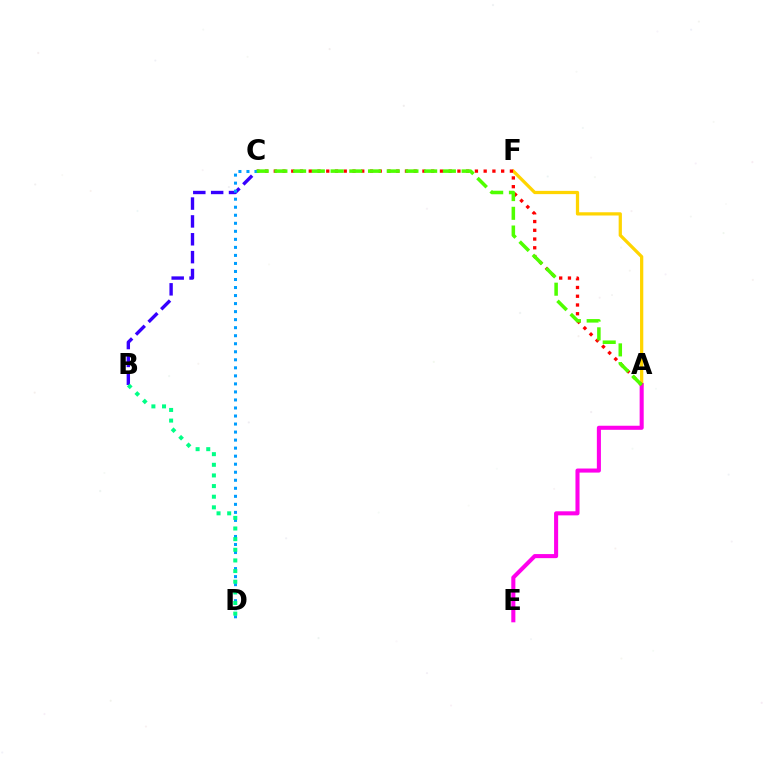{('A', 'F'): [{'color': '#ffd500', 'line_style': 'solid', 'thickness': 2.34}], ('A', 'E'): [{'color': '#ff00ed', 'line_style': 'solid', 'thickness': 2.93}], ('B', 'C'): [{'color': '#3700ff', 'line_style': 'dashed', 'thickness': 2.43}], ('A', 'C'): [{'color': '#ff0000', 'line_style': 'dotted', 'thickness': 2.38}, {'color': '#4fff00', 'line_style': 'dashed', 'thickness': 2.54}], ('C', 'D'): [{'color': '#009eff', 'line_style': 'dotted', 'thickness': 2.18}], ('B', 'D'): [{'color': '#00ff86', 'line_style': 'dotted', 'thickness': 2.89}]}